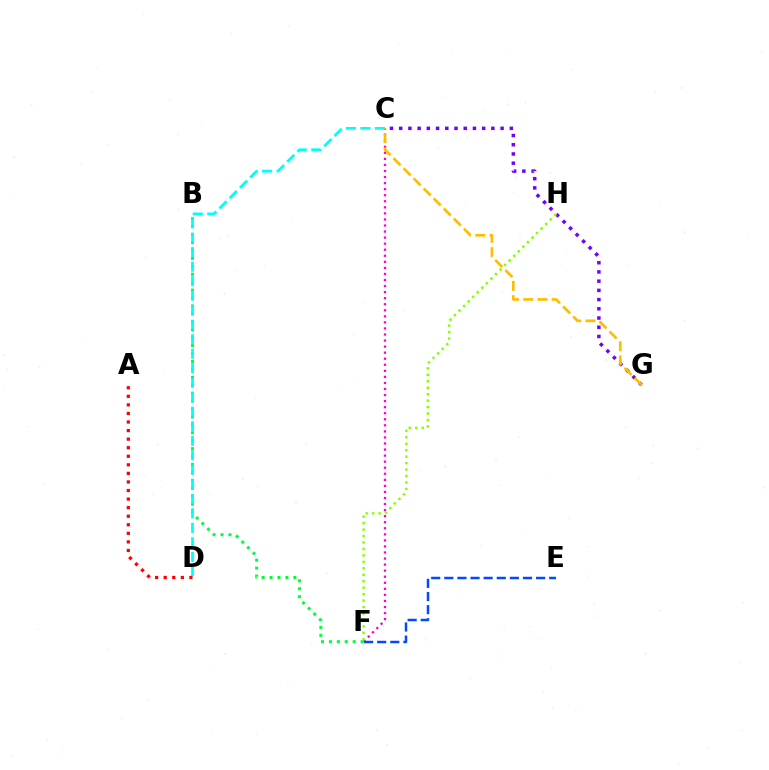{('C', 'F'): [{'color': '#ff00cf', 'line_style': 'dotted', 'thickness': 1.65}], ('B', 'F'): [{'color': '#00ff39', 'line_style': 'dotted', 'thickness': 2.15}], ('C', 'D'): [{'color': '#00fff6', 'line_style': 'dashed', 'thickness': 1.97}], ('C', 'G'): [{'color': '#7200ff', 'line_style': 'dotted', 'thickness': 2.5}, {'color': '#ffbd00', 'line_style': 'dashed', 'thickness': 1.93}], ('F', 'H'): [{'color': '#84ff00', 'line_style': 'dotted', 'thickness': 1.75}], ('E', 'F'): [{'color': '#004bff', 'line_style': 'dashed', 'thickness': 1.78}], ('A', 'D'): [{'color': '#ff0000', 'line_style': 'dotted', 'thickness': 2.33}]}